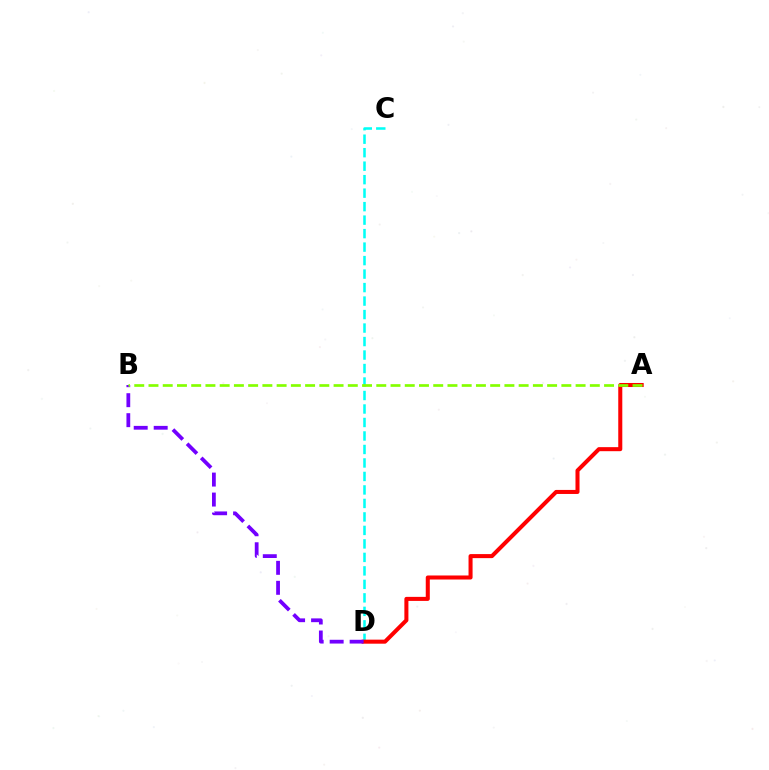{('C', 'D'): [{'color': '#00fff6', 'line_style': 'dashed', 'thickness': 1.83}], ('A', 'D'): [{'color': '#ff0000', 'line_style': 'solid', 'thickness': 2.91}], ('B', 'D'): [{'color': '#7200ff', 'line_style': 'dashed', 'thickness': 2.71}], ('A', 'B'): [{'color': '#84ff00', 'line_style': 'dashed', 'thickness': 1.93}]}